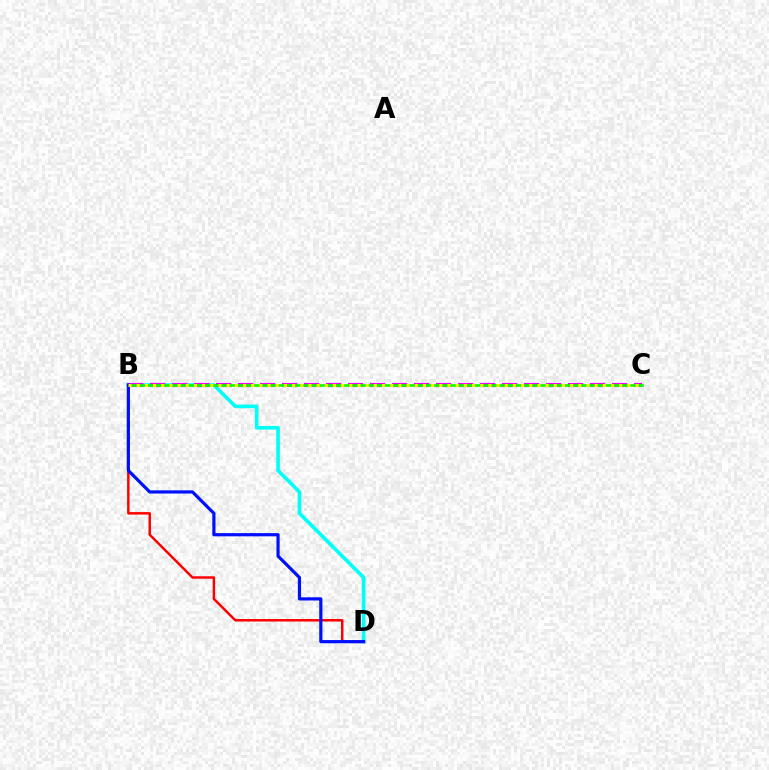{('B', 'D'): [{'color': '#00fff6', 'line_style': 'solid', 'thickness': 2.62}, {'color': '#ff0000', 'line_style': 'solid', 'thickness': 1.78}, {'color': '#0010ff', 'line_style': 'solid', 'thickness': 2.3}], ('B', 'C'): [{'color': '#ee00ff', 'line_style': 'dashed', 'thickness': 2.99}, {'color': '#08ff00', 'line_style': 'solid', 'thickness': 1.92}, {'color': '#fcf500', 'line_style': 'dotted', 'thickness': 2.22}]}